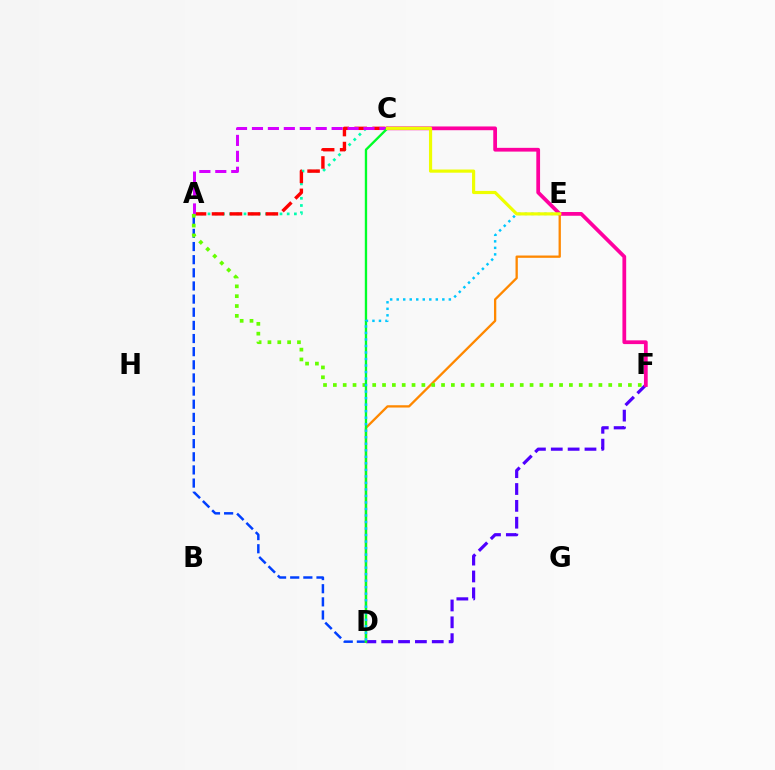{('A', 'C'): [{'color': '#00ffaf', 'line_style': 'dotted', 'thickness': 1.96}, {'color': '#ff0000', 'line_style': 'dashed', 'thickness': 2.44}, {'color': '#d600ff', 'line_style': 'dashed', 'thickness': 2.16}], ('A', 'D'): [{'color': '#003fff', 'line_style': 'dashed', 'thickness': 1.79}], ('D', 'F'): [{'color': '#4f00ff', 'line_style': 'dashed', 'thickness': 2.29}], ('D', 'E'): [{'color': '#ff8800', 'line_style': 'solid', 'thickness': 1.66}, {'color': '#00c7ff', 'line_style': 'dotted', 'thickness': 1.77}], ('A', 'F'): [{'color': '#66ff00', 'line_style': 'dotted', 'thickness': 2.67}], ('C', 'F'): [{'color': '#ff00a0', 'line_style': 'solid', 'thickness': 2.7}], ('C', 'D'): [{'color': '#00ff27', 'line_style': 'solid', 'thickness': 1.69}], ('C', 'E'): [{'color': '#eeff00', 'line_style': 'solid', 'thickness': 2.29}]}